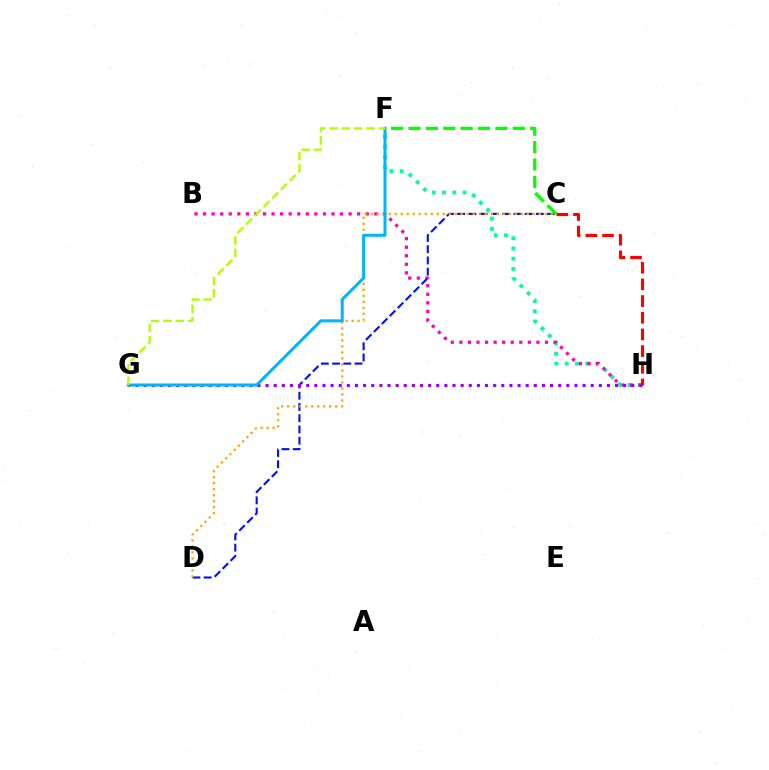{('F', 'H'): [{'color': '#00ff9d', 'line_style': 'dotted', 'thickness': 2.78}], ('B', 'H'): [{'color': '#ff00bd', 'line_style': 'dotted', 'thickness': 2.33}], ('C', 'D'): [{'color': '#0010ff', 'line_style': 'dashed', 'thickness': 1.53}, {'color': '#ffa500', 'line_style': 'dotted', 'thickness': 1.63}], ('G', 'H'): [{'color': '#9b00ff', 'line_style': 'dotted', 'thickness': 2.21}], ('F', 'G'): [{'color': '#00b5ff', 'line_style': 'solid', 'thickness': 2.18}, {'color': '#b3ff00', 'line_style': 'dashed', 'thickness': 1.68}], ('C', 'F'): [{'color': '#08ff00', 'line_style': 'dashed', 'thickness': 2.36}], ('C', 'H'): [{'color': '#ff0000', 'line_style': 'dashed', 'thickness': 2.27}]}